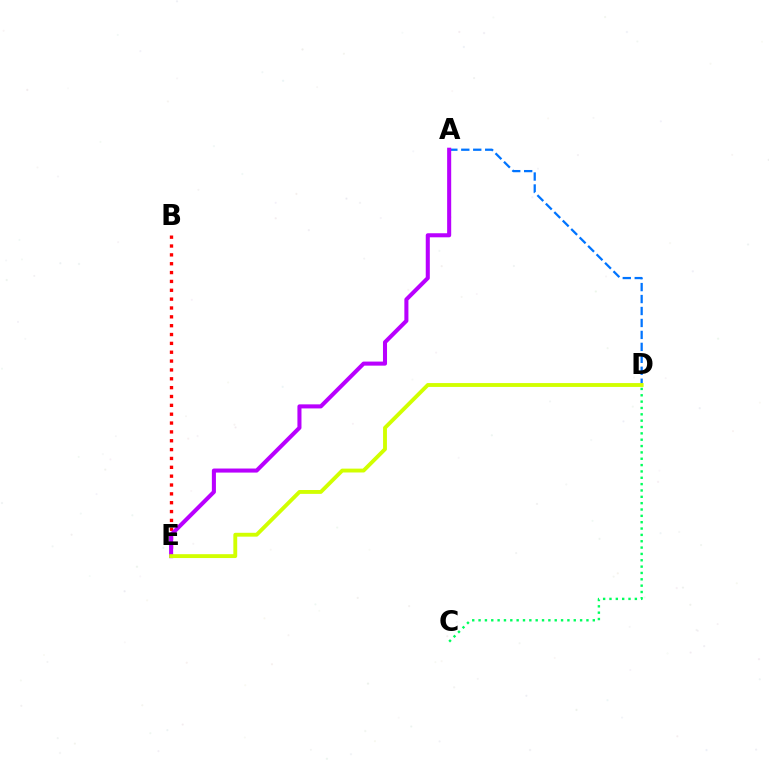{('B', 'E'): [{'color': '#ff0000', 'line_style': 'dotted', 'thickness': 2.4}], ('A', 'D'): [{'color': '#0074ff', 'line_style': 'dashed', 'thickness': 1.62}], ('A', 'E'): [{'color': '#b900ff', 'line_style': 'solid', 'thickness': 2.92}], ('D', 'E'): [{'color': '#d1ff00', 'line_style': 'solid', 'thickness': 2.78}], ('C', 'D'): [{'color': '#00ff5c', 'line_style': 'dotted', 'thickness': 1.72}]}